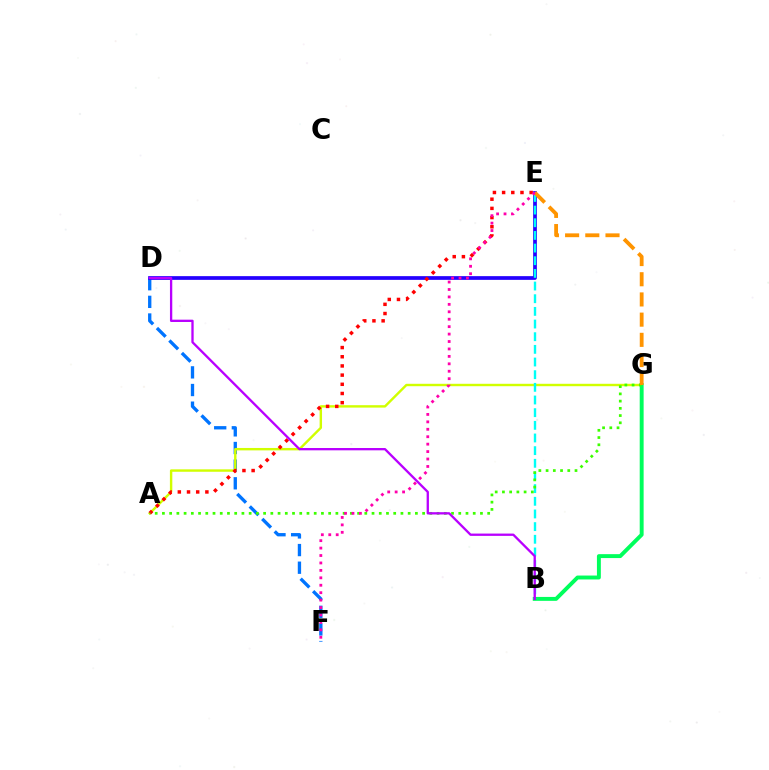{('D', 'F'): [{'color': '#0074ff', 'line_style': 'dashed', 'thickness': 2.4}], ('A', 'G'): [{'color': '#d1ff00', 'line_style': 'solid', 'thickness': 1.74}, {'color': '#3dff00', 'line_style': 'dotted', 'thickness': 1.96}], ('D', 'E'): [{'color': '#2500ff', 'line_style': 'solid', 'thickness': 2.68}], ('B', 'G'): [{'color': '#00ff5c', 'line_style': 'solid', 'thickness': 2.82}], ('B', 'E'): [{'color': '#00fff6', 'line_style': 'dashed', 'thickness': 1.72}], ('A', 'E'): [{'color': '#ff0000', 'line_style': 'dotted', 'thickness': 2.5}], ('E', 'G'): [{'color': '#ff9400', 'line_style': 'dashed', 'thickness': 2.74}], ('B', 'D'): [{'color': '#b900ff', 'line_style': 'solid', 'thickness': 1.66}], ('E', 'F'): [{'color': '#ff00ac', 'line_style': 'dotted', 'thickness': 2.02}]}